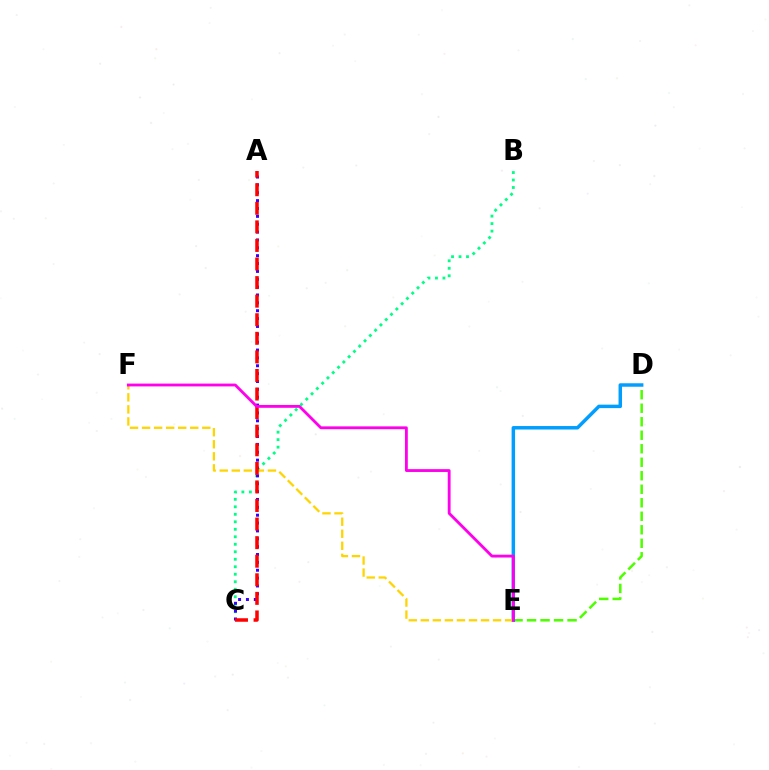{('D', 'E'): [{'color': '#4fff00', 'line_style': 'dashed', 'thickness': 1.83}, {'color': '#009eff', 'line_style': 'solid', 'thickness': 2.5}], ('B', 'C'): [{'color': '#00ff86', 'line_style': 'dotted', 'thickness': 2.04}], ('A', 'C'): [{'color': '#3700ff', 'line_style': 'dotted', 'thickness': 2.14}, {'color': '#ff0000', 'line_style': 'dashed', 'thickness': 2.52}], ('E', 'F'): [{'color': '#ffd500', 'line_style': 'dashed', 'thickness': 1.64}, {'color': '#ff00ed', 'line_style': 'solid', 'thickness': 2.04}]}